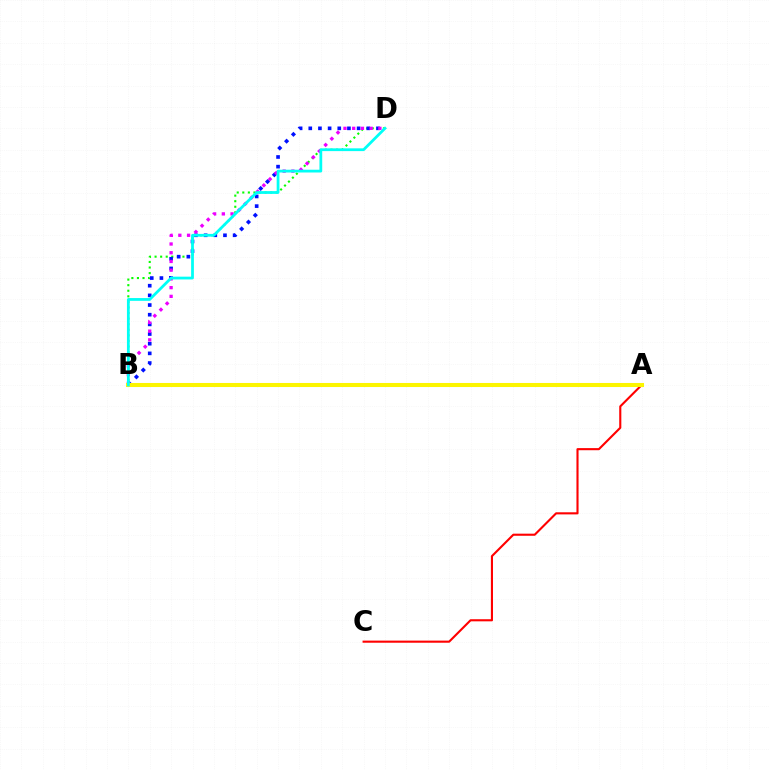{('B', 'D'): [{'color': '#08ff00', 'line_style': 'dotted', 'thickness': 1.51}, {'color': '#0010ff', 'line_style': 'dotted', 'thickness': 2.63}, {'color': '#ee00ff', 'line_style': 'dotted', 'thickness': 2.37}, {'color': '#00fff6', 'line_style': 'solid', 'thickness': 2.0}], ('A', 'C'): [{'color': '#ff0000', 'line_style': 'solid', 'thickness': 1.52}], ('A', 'B'): [{'color': '#fcf500', 'line_style': 'solid', 'thickness': 2.91}]}